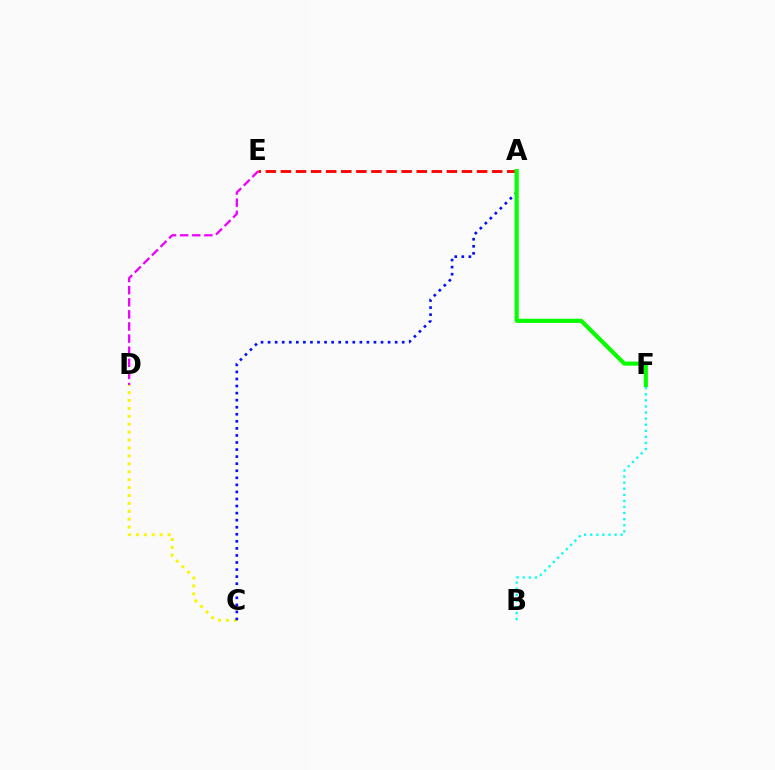{('C', 'D'): [{'color': '#fcf500', 'line_style': 'dotted', 'thickness': 2.15}], ('A', 'C'): [{'color': '#0010ff', 'line_style': 'dotted', 'thickness': 1.92}], ('B', 'F'): [{'color': '#00fff6', 'line_style': 'dotted', 'thickness': 1.65}], ('A', 'E'): [{'color': '#ff0000', 'line_style': 'dashed', 'thickness': 2.05}], ('D', 'E'): [{'color': '#ee00ff', 'line_style': 'dashed', 'thickness': 1.64}], ('A', 'F'): [{'color': '#08ff00', 'line_style': 'solid', 'thickness': 2.98}]}